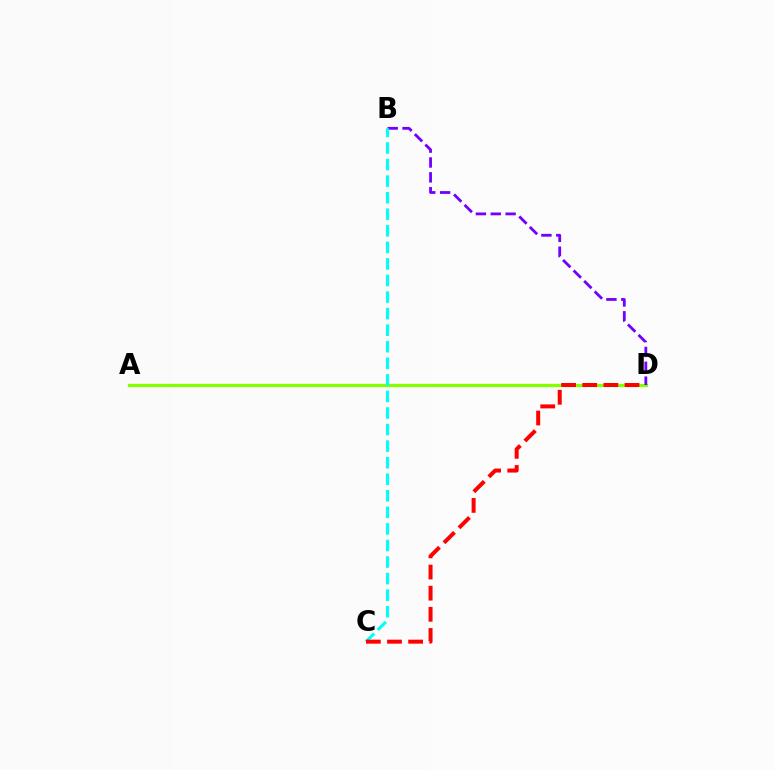{('A', 'D'): [{'color': '#84ff00', 'line_style': 'solid', 'thickness': 2.35}], ('B', 'D'): [{'color': '#7200ff', 'line_style': 'dashed', 'thickness': 2.02}], ('B', 'C'): [{'color': '#00fff6', 'line_style': 'dashed', 'thickness': 2.25}], ('C', 'D'): [{'color': '#ff0000', 'line_style': 'dashed', 'thickness': 2.87}]}